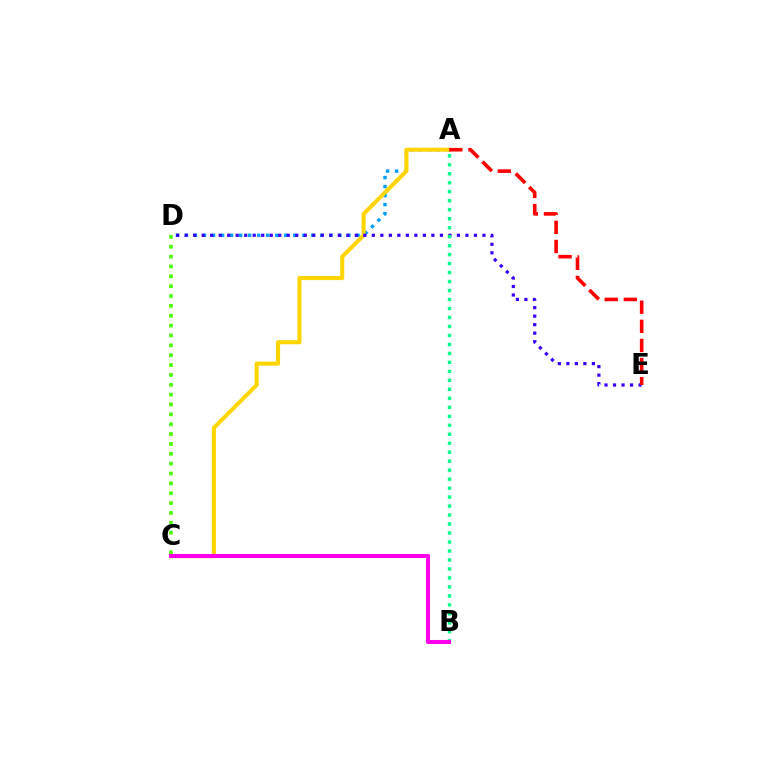{('A', 'D'): [{'color': '#009eff', 'line_style': 'dotted', 'thickness': 2.45}], ('A', 'C'): [{'color': '#ffd500', 'line_style': 'solid', 'thickness': 2.93}], ('C', 'D'): [{'color': '#4fff00', 'line_style': 'dotted', 'thickness': 2.68}], ('D', 'E'): [{'color': '#3700ff', 'line_style': 'dotted', 'thickness': 2.31}], ('A', 'B'): [{'color': '#00ff86', 'line_style': 'dotted', 'thickness': 2.44}], ('B', 'C'): [{'color': '#ff00ed', 'line_style': 'solid', 'thickness': 2.93}], ('A', 'E'): [{'color': '#ff0000', 'line_style': 'dashed', 'thickness': 2.6}]}